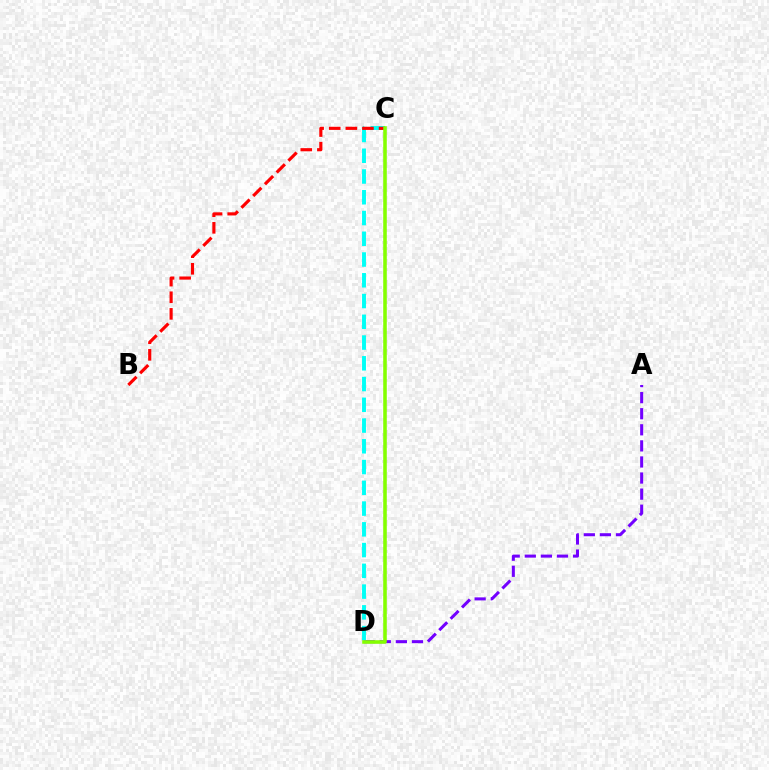{('A', 'D'): [{'color': '#7200ff', 'line_style': 'dashed', 'thickness': 2.18}], ('C', 'D'): [{'color': '#00fff6', 'line_style': 'dashed', 'thickness': 2.82}, {'color': '#84ff00', 'line_style': 'solid', 'thickness': 2.57}], ('B', 'C'): [{'color': '#ff0000', 'line_style': 'dashed', 'thickness': 2.26}]}